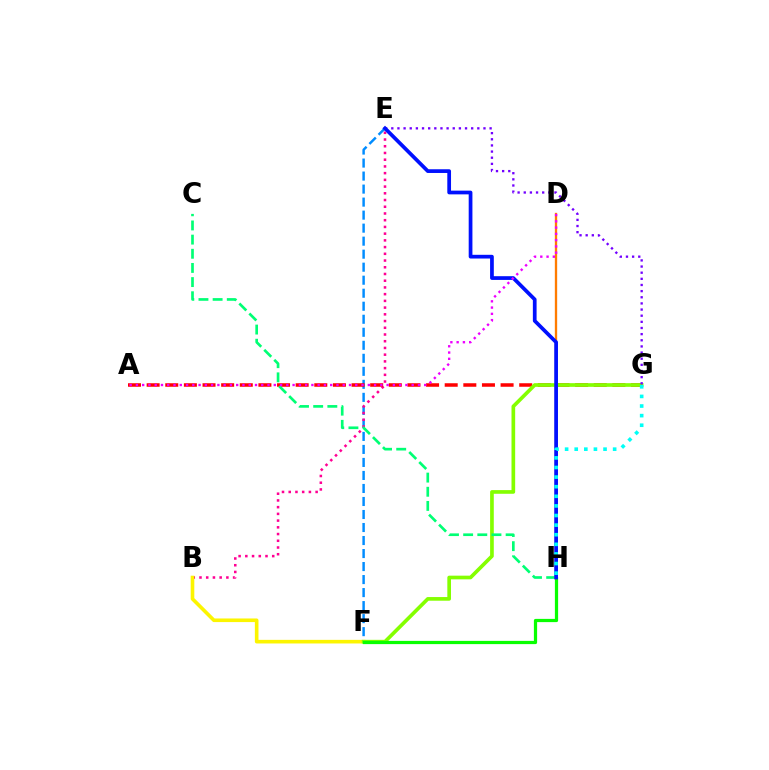{('E', 'F'): [{'color': '#008cff', 'line_style': 'dashed', 'thickness': 1.77}], ('B', 'E'): [{'color': '#ff0094', 'line_style': 'dotted', 'thickness': 1.83}], ('A', 'G'): [{'color': '#ff0000', 'line_style': 'dashed', 'thickness': 2.53}], ('B', 'F'): [{'color': '#fcf500', 'line_style': 'solid', 'thickness': 2.6}], ('F', 'G'): [{'color': '#84ff00', 'line_style': 'solid', 'thickness': 2.64}], ('F', 'H'): [{'color': '#08ff00', 'line_style': 'solid', 'thickness': 2.33}], ('C', 'H'): [{'color': '#00ff74', 'line_style': 'dashed', 'thickness': 1.92}], ('D', 'H'): [{'color': '#ff7c00', 'line_style': 'solid', 'thickness': 1.68}], ('E', 'G'): [{'color': '#7200ff', 'line_style': 'dotted', 'thickness': 1.67}], ('E', 'H'): [{'color': '#0010ff', 'line_style': 'solid', 'thickness': 2.68}], ('G', 'H'): [{'color': '#00fff6', 'line_style': 'dotted', 'thickness': 2.61}], ('A', 'D'): [{'color': '#ee00ff', 'line_style': 'dotted', 'thickness': 1.7}]}